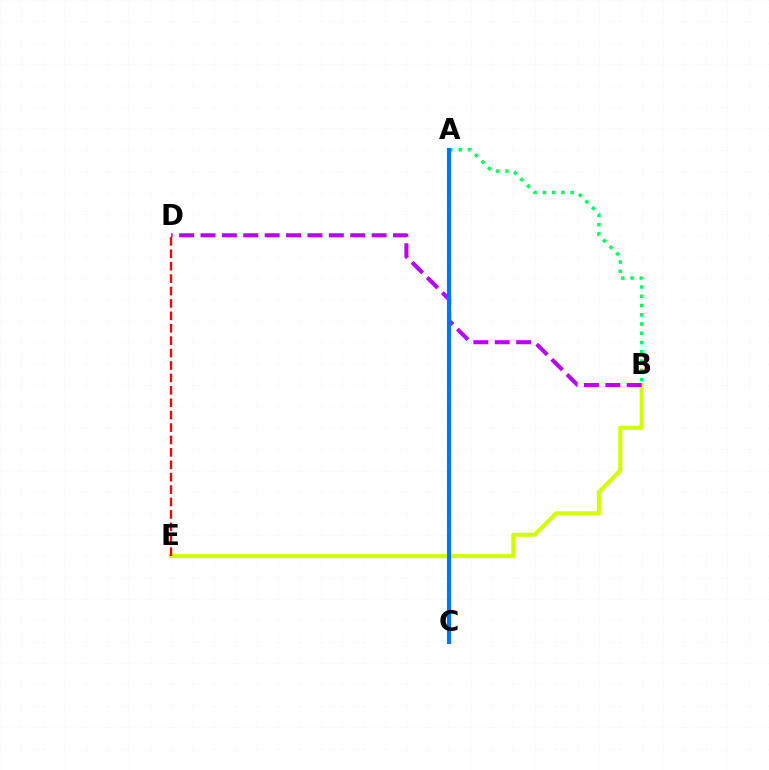{('B', 'E'): [{'color': '#d1ff00', 'line_style': 'solid', 'thickness': 2.94}], ('A', 'B'): [{'color': '#00ff5c', 'line_style': 'dotted', 'thickness': 2.52}], ('B', 'D'): [{'color': '#b900ff', 'line_style': 'dashed', 'thickness': 2.91}], ('A', 'C'): [{'color': '#0074ff', 'line_style': 'solid', 'thickness': 2.95}], ('D', 'E'): [{'color': '#ff0000', 'line_style': 'dashed', 'thickness': 1.69}]}